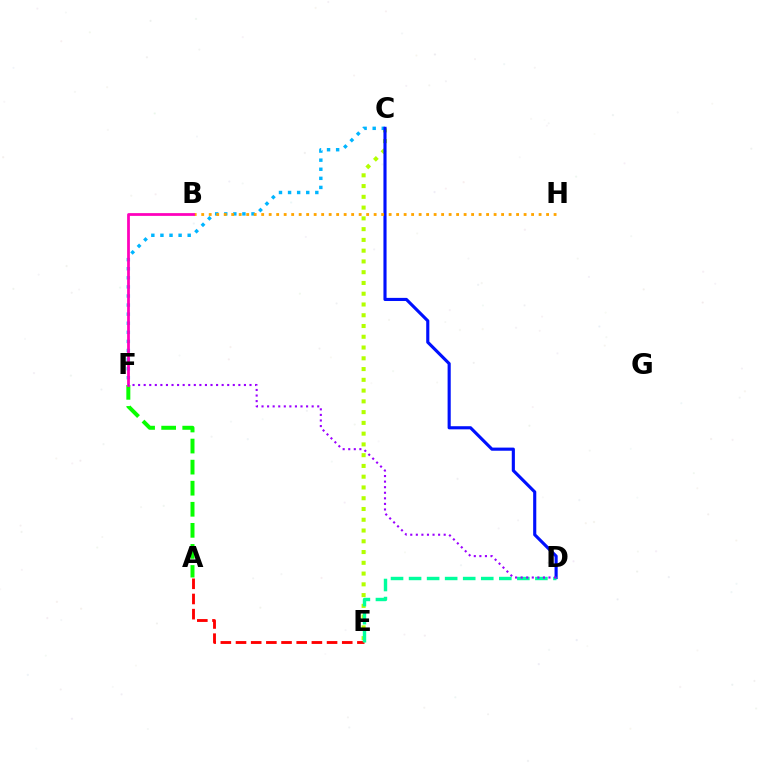{('C', 'E'): [{'color': '#b3ff00', 'line_style': 'dotted', 'thickness': 2.92}], ('A', 'E'): [{'color': '#ff0000', 'line_style': 'dashed', 'thickness': 2.06}], ('C', 'F'): [{'color': '#00b5ff', 'line_style': 'dotted', 'thickness': 2.47}], ('C', 'D'): [{'color': '#0010ff', 'line_style': 'solid', 'thickness': 2.25}], ('B', 'H'): [{'color': '#ffa500', 'line_style': 'dotted', 'thickness': 2.04}], ('A', 'F'): [{'color': '#08ff00', 'line_style': 'dashed', 'thickness': 2.86}], ('B', 'F'): [{'color': '#ff00bd', 'line_style': 'solid', 'thickness': 1.99}], ('D', 'E'): [{'color': '#00ff9d', 'line_style': 'dashed', 'thickness': 2.45}], ('D', 'F'): [{'color': '#9b00ff', 'line_style': 'dotted', 'thickness': 1.51}]}